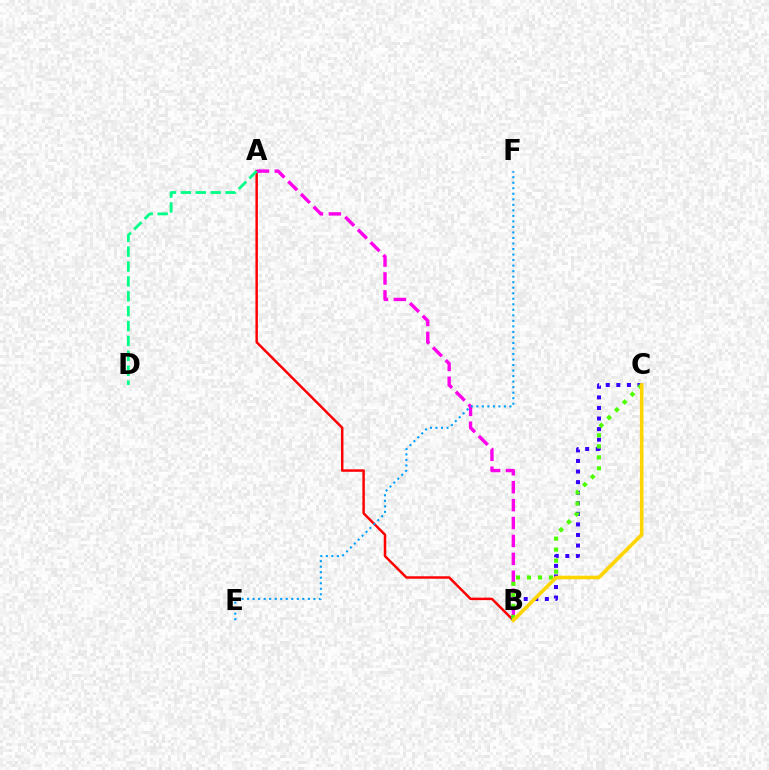{('A', 'B'): [{'color': '#ff0000', 'line_style': 'solid', 'thickness': 1.78}, {'color': '#ff00ed', 'line_style': 'dashed', 'thickness': 2.44}], ('B', 'C'): [{'color': '#3700ff', 'line_style': 'dotted', 'thickness': 2.87}, {'color': '#4fff00', 'line_style': 'dotted', 'thickness': 2.99}, {'color': '#ffd500', 'line_style': 'solid', 'thickness': 2.58}], ('A', 'D'): [{'color': '#00ff86', 'line_style': 'dashed', 'thickness': 2.02}], ('E', 'F'): [{'color': '#009eff', 'line_style': 'dotted', 'thickness': 1.5}]}